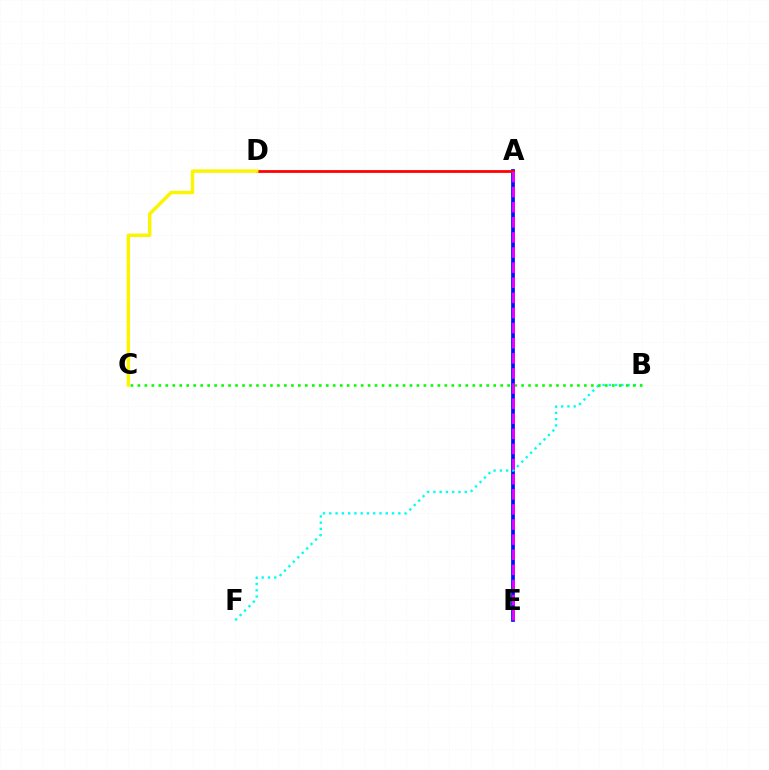{('A', 'E'): [{'color': '#0010ff', 'line_style': 'solid', 'thickness': 2.69}, {'color': '#ee00ff', 'line_style': 'dashed', 'thickness': 2.05}], ('A', 'D'): [{'color': '#ff0000', 'line_style': 'solid', 'thickness': 1.99}], ('B', 'F'): [{'color': '#00fff6', 'line_style': 'dotted', 'thickness': 1.71}], ('B', 'C'): [{'color': '#08ff00', 'line_style': 'dotted', 'thickness': 1.9}], ('C', 'D'): [{'color': '#fcf500', 'line_style': 'solid', 'thickness': 2.48}]}